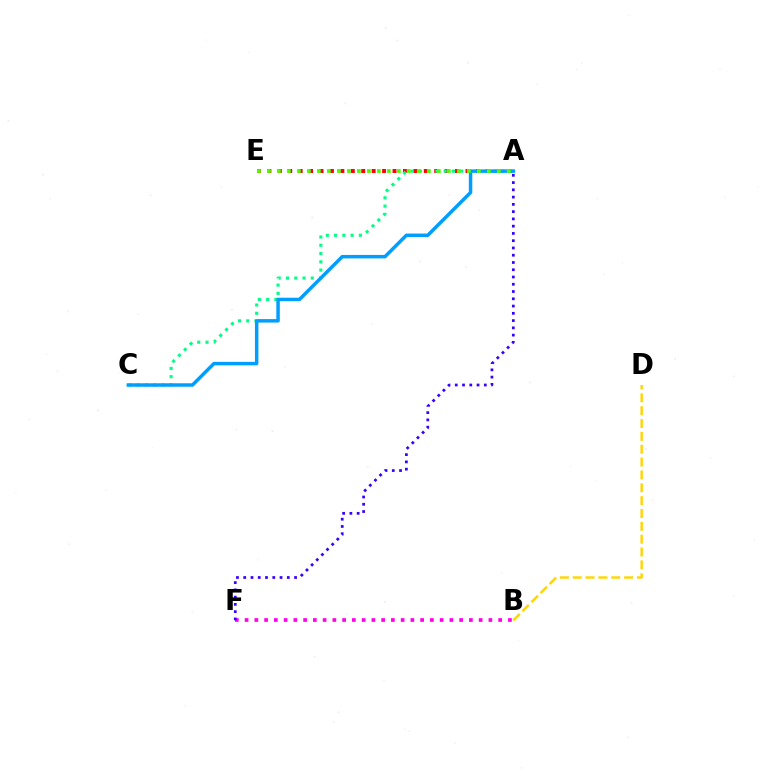{('A', 'E'): [{'color': '#ff0000', 'line_style': 'dotted', 'thickness': 2.83}, {'color': '#4fff00', 'line_style': 'dotted', 'thickness': 2.72}], ('B', 'D'): [{'color': '#ffd500', 'line_style': 'dashed', 'thickness': 1.75}], ('A', 'C'): [{'color': '#00ff86', 'line_style': 'dotted', 'thickness': 2.24}, {'color': '#009eff', 'line_style': 'solid', 'thickness': 2.5}], ('B', 'F'): [{'color': '#ff00ed', 'line_style': 'dotted', 'thickness': 2.65}], ('A', 'F'): [{'color': '#3700ff', 'line_style': 'dotted', 'thickness': 1.97}]}